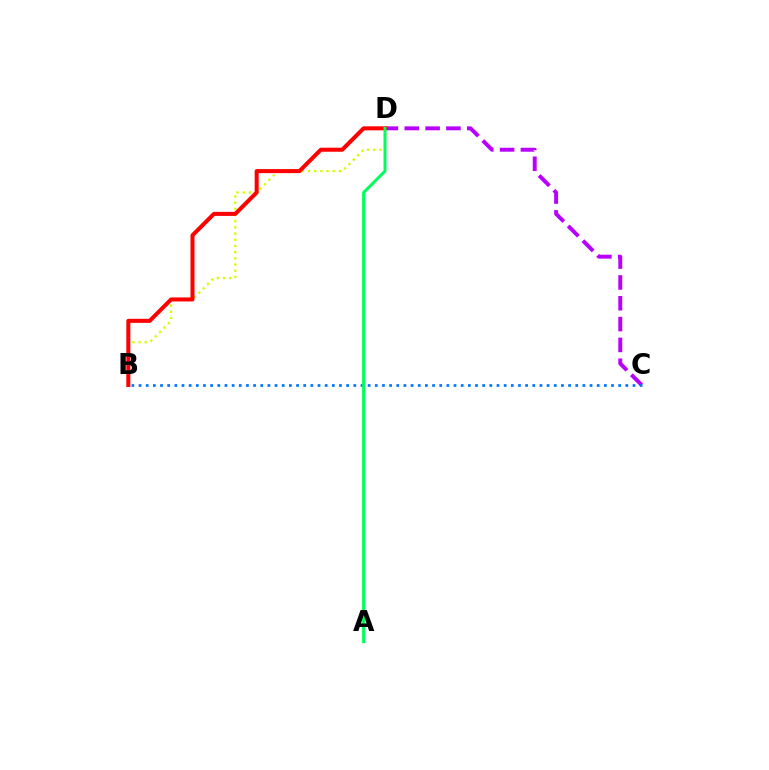{('B', 'D'): [{'color': '#d1ff00', 'line_style': 'dotted', 'thickness': 1.68}, {'color': '#ff0000', 'line_style': 'solid', 'thickness': 2.91}], ('C', 'D'): [{'color': '#b900ff', 'line_style': 'dashed', 'thickness': 2.83}], ('B', 'C'): [{'color': '#0074ff', 'line_style': 'dotted', 'thickness': 1.95}], ('A', 'D'): [{'color': '#00ff5c', 'line_style': 'solid', 'thickness': 2.15}]}